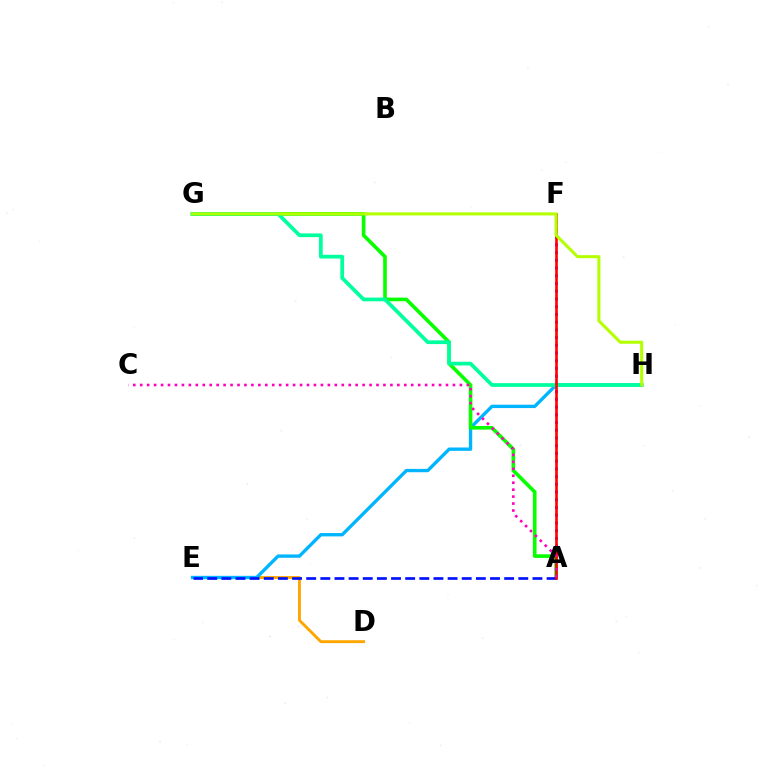{('D', 'E'): [{'color': '#ffa500', 'line_style': 'solid', 'thickness': 2.07}], ('A', 'F'): [{'color': '#9b00ff', 'line_style': 'dotted', 'thickness': 2.1}, {'color': '#ff0000', 'line_style': 'solid', 'thickness': 1.89}], ('E', 'H'): [{'color': '#00b5ff', 'line_style': 'solid', 'thickness': 2.41}], ('A', 'G'): [{'color': '#08ff00', 'line_style': 'solid', 'thickness': 2.62}], ('A', 'E'): [{'color': '#0010ff', 'line_style': 'dashed', 'thickness': 1.92}], ('G', 'H'): [{'color': '#00ff9d', 'line_style': 'solid', 'thickness': 2.68}, {'color': '#b3ff00', 'line_style': 'solid', 'thickness': 2.2}], ('A', 'C'): [{'color': '#ff00bd', 'line_style': 'dotted', 'thickness': 1.89}]}